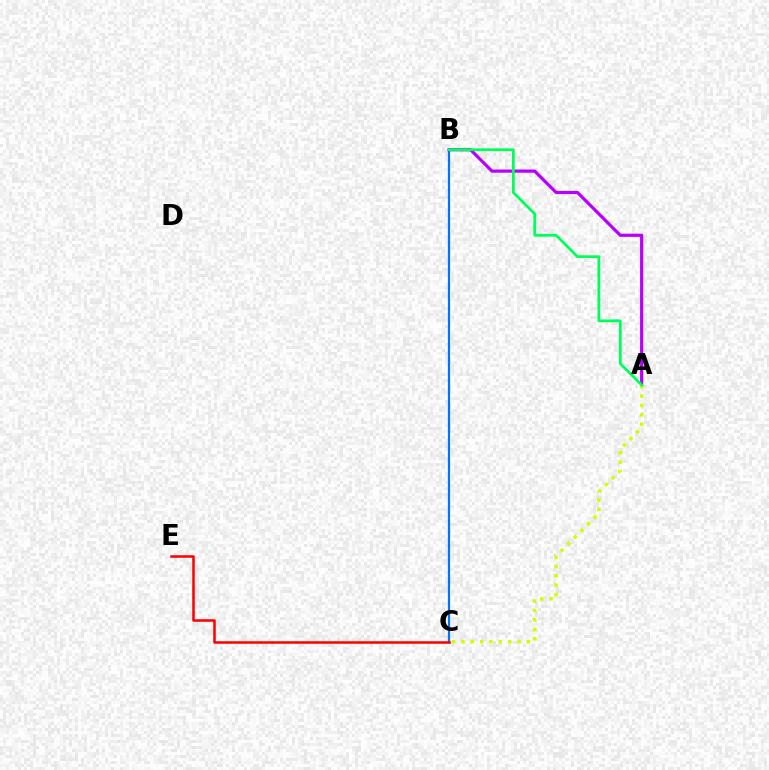{('A', 'B'): [{'color': '#b900ff', 'line_style': 'solid', 'thickness': 2.3}, {'color': '#00ff5c', 'line_style': 'solid', 'thickness': 2.0}], ('A', 'C'): [{'color': '#d1ff00', 'line_style': 'dotted', 'thickness': 2.54}], ('B', 'C'): [{'color': '#0074ff', 'line_style': 'solid', 'thickness': 1.6}], ('C', 'E'): [{'color': '#ff0000', 'line_style': 'solid', 'thickness': 1.82}]}